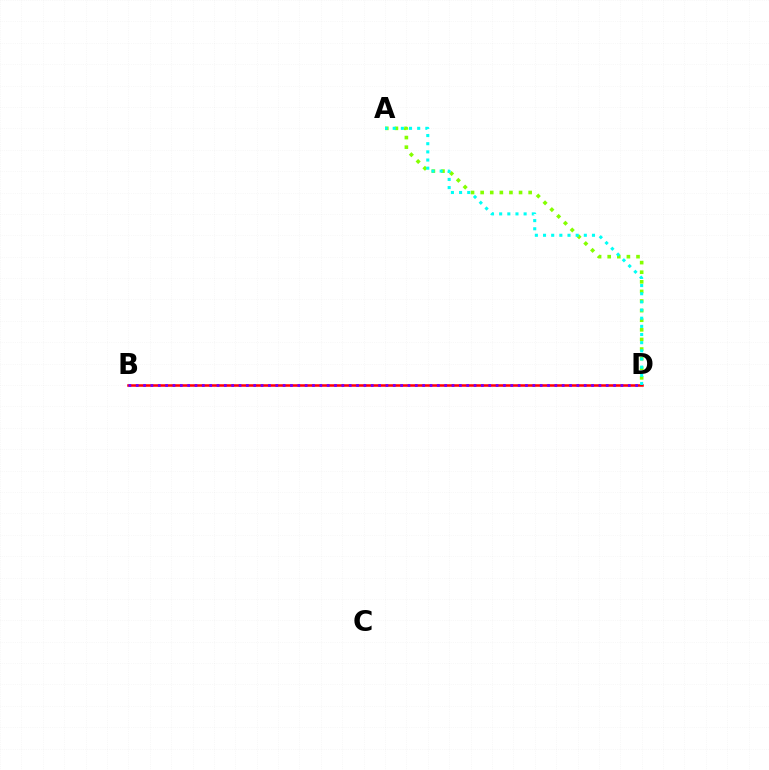{('B', 'D'): [{'color': '#ff0000', 'line_style': 'solid', 'thickness': 1.82}, {'color': '#7200ff', 'line_style': 'dotted', 'thickness': 2.0}], ('A', 'D'): [{'color': '#84ff00', 'line_style': 'dotted', 'thickness': 2.61}, {'color': '#00fff6', 'line_style': 'dotted', 'thickness': 2.22}]}